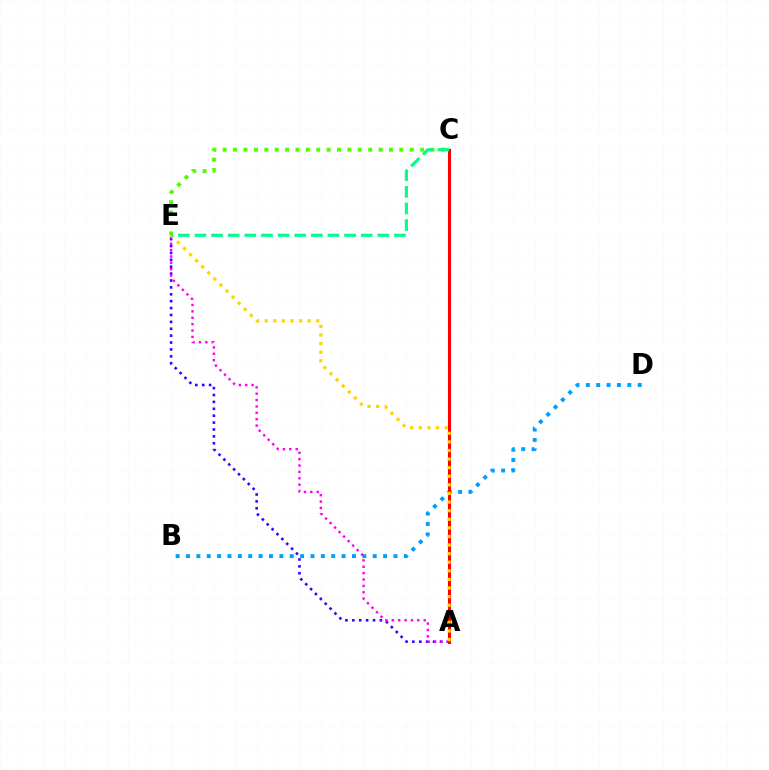{('A', 'E'): [{'color': '#3700ff', 'line_style': 'dotted', 'thickness': 1.87}, {'color': '#ff00ed', 'line_style': 'dotted', 'thickness': 1.73}, {'color': '#ffd500', 'line_style': 'dotted', 'thickness': 2.34}], ('B', 'D'): [{'color': '#009eff', 'line_style': 'dotted', 'thickness': 2.82}], ('C', 'E'): [{'color': '#4fff00', 'line_style': 'dotted', 'thickness': 2.82}, {'color': '#00ff86', 'line_style': 'dashed', 'thickness': 2.26}], ('A', 'C'): [{'color': '#ff0000', 'line_style': 'solid', 'thickness': 2.19}]}